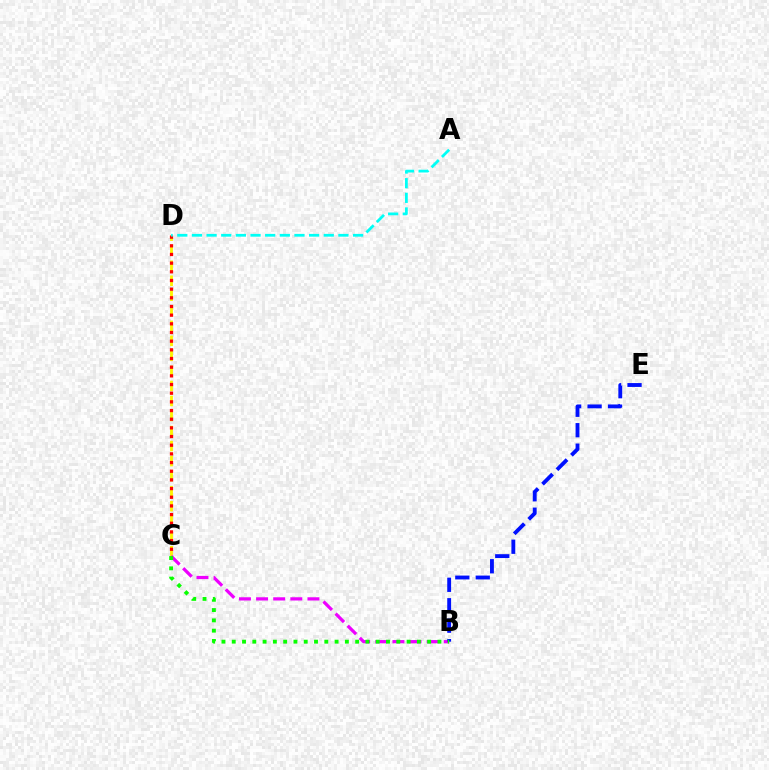{('C', 'D'): [{'color': '#fcf500', 'line_style': 'dashed', 'thickness': 2.04}, {'color': '#ff0000', 'line_style': 'dotted', 'thickness': 2.36}], ('B', 'C'): [{'color': '#ee00ff', 'line_style': 'dashed', 'thickness': 2.33}, {'color': '#08ff00', 'line_style': 'dotted', 'thickness': 2.79}], ('A', 'D'): [{'color': '#00fff6', 'line_style': 'dashed', 'thickness': 1.99}], ('B', 'E'): [{'color': '#0010ff', 'line_style': 'dashed', 'thickness': 2.78}]}